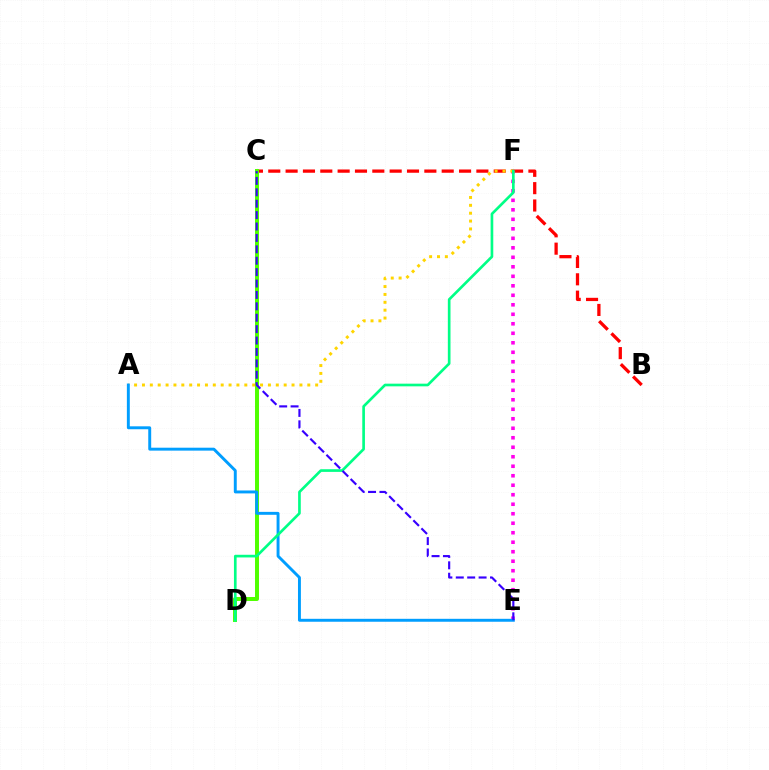{('B', 'C'): [{'color': '#ff0000', 'line_style': 'dashed', 'thickness': 2.36}], ('E', 'F'): [{'color': '#ff00ed', 'line_style': 'dotted', 'thickness': 2.58}], ('C', 'D'): [{'color': '#4fff00', 'line_style': 'solid', 'thickness': 2.86}], ('A', 'F'): [{'color': '#ffd500', 'line_style': 'dotted', 'thickness': 2.14}], ('A', 'E'): [{'color': '#009eff', 'line_style': 'solid', 'thickness': 2.11}], ('D', 'F'): [{'color': '#00ff86', 'line_style': 'solid', 'thickness': 1.92}], ('C', 'E'): [{'color': '#3700ff', 'line_style': 'dashed', 'thickness': 1.55}]}